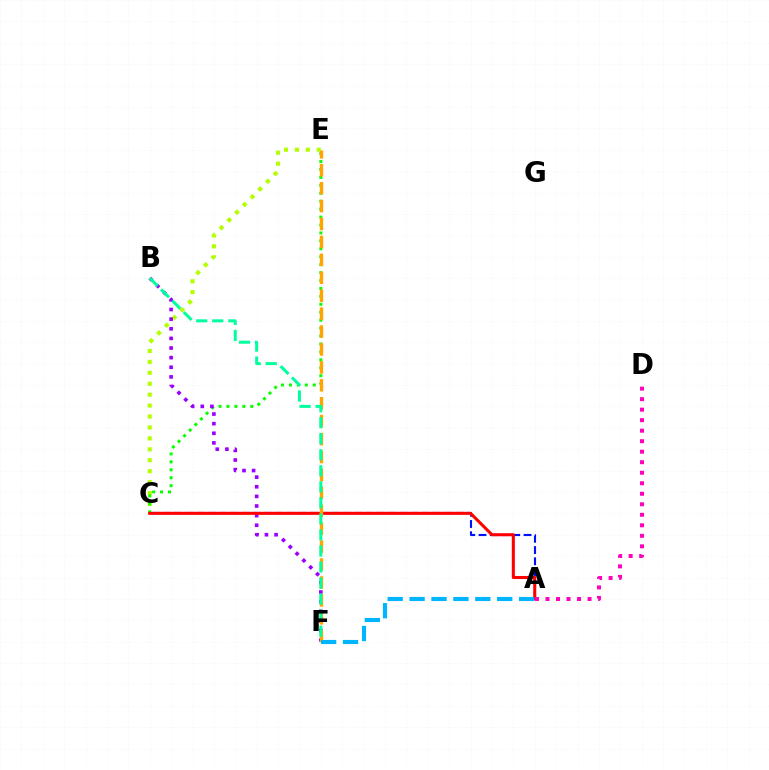{('C', 'E'): [{'color': '#b3ff00', 'line_style': 'dotted', 'thickness': 2.97}, {'color': '#08ff00', 'line_style': 'dotted', 'thickness': 2.15}], ('B', 'F'): [{'color': '#9b00ff', 'line_style': 'dotted', 'thickness': 2.62}, {'color': '#00ff9d', 'line_style': 'dashed', 'thickness': 2.18}], ('A', 'C'): [{'color': '#0010ff', 'line_style': 'dashed', 'thickness': 1.53}, {'color': '#ff0000', 'line_style': 'solid', 'thickness': 2.2}], ('E', 'F'): [{'color': '#ffa500', 'line_style': 'dashed', 'thickness': 2.43}], ('A', 'D'): [{'color': '#ff00bd', 'line_style': 'dotted', 'thickness': 2.86}], ('A', 'F'): [{'color': '#00b5ff', 'line_style': 'dashed', 'thickness': 2.98}]}